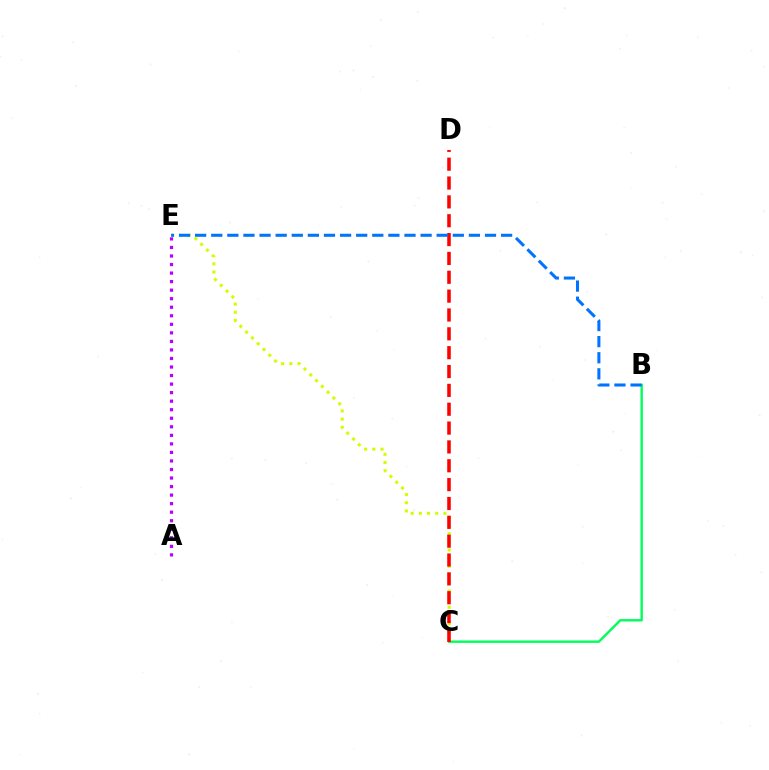{('A', 'E'): [{'color': '#b900ff', 'line_style': 'dotted', 'thickness': 2.32}], ('C', 'E'): [{'color': '#d1ff00', 'line_style': 'dotted', 'thickness': 2.22}], ('B', 'C'): [{'color': '#00ff5c', 'line_style': 'solid', 'thickness': 1.73}], ('C', 'D'): [{'color': '#ff0000', 'line_style': 'dashed', 'thickness': 2.56}], ('B', 'E'): [{'color': '#0074ff', 'line_style': 'dashed', 'thickness': 2.19}]}